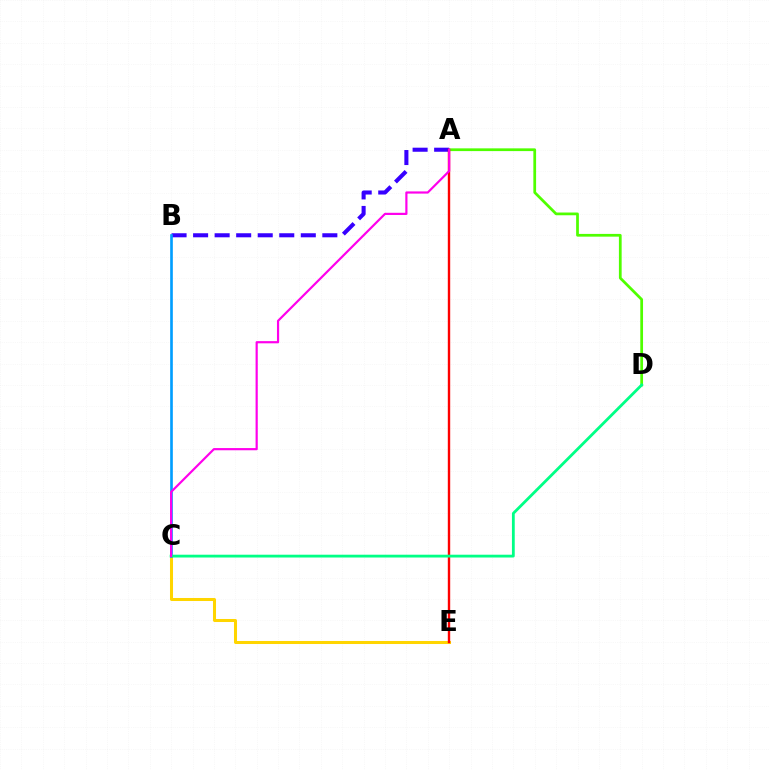{('A', 'D'): [{'color': '#4fff00', 'line_style': 'solid', 'thickness': 1.97}], ('C', 'E'): [{'color': '#ffd500', 'line_style': 'solid', 'thickness': 2.18}], ('A', 'B'): [{'color': '#3700ff', 'line_style': 'dashed', 'thickness': 2.93}], ('A', 'E'): [{'color': '#ff0000', 'line_style': 'solid', 'thickness': 1.72}], ('B', 'C'): [{'color': '#009eff', 'line_style': 'solid', 'thickness': 1.91}], ('C', 'D'): [{'color': '#00ff86', 'line_style': 'solid', 'thickness': 2.02}], ('A', 'C'): [{'color': '#ff00ed', 'line_style': 'solid', 'thickness': 1.58}]}